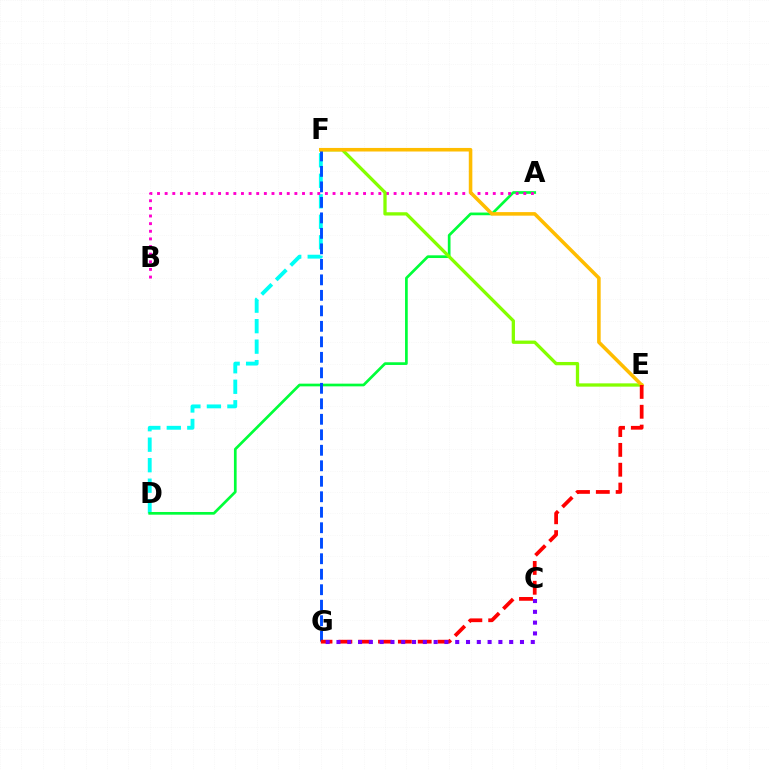{('D', 'F'): [{'color': '#00fff6', 'line_style': 'dashed', 'thickness': 2.78}], ('A', 'D'): [{'color': '#00ff39', 'line_style': 'solid', 'thickness': 1.94}], ('A', 'B'): [{'color': '#ff00cf', 'line_style': 'dotted', 'thickness': 2.07}], ('E', 'F'): [{'color': '#84ff00', 'line_style': 'solid', 'thickness': 2.37}, {'color': '#ffbd00', 'line_style': 'solid', 'thickness': 2.56}], ('F', 'G'): [{'color': '#004bff', 'line_style': 'dashed', 'thickness': 2.1}], ('E', 'G'): [{'color': '#ff0000', 'line_style': 'dashed', 'thickness': 2.69}], ('C', 'G'): [{'color': '#7200ff', 'line_style': 'dotted', 'thickness': 2.93}]}